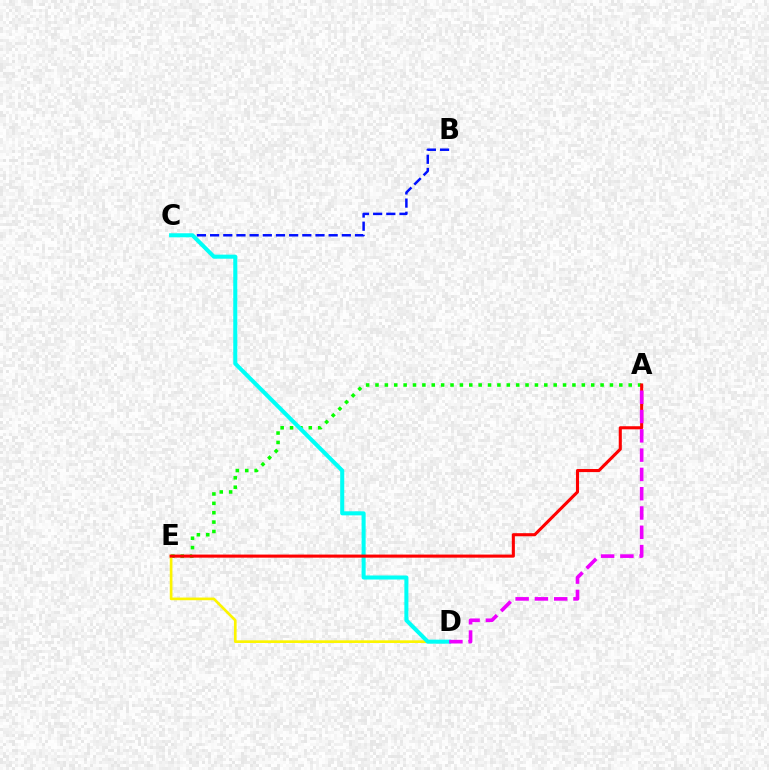{('B', 'C'): [{'color': '#0010ff', 'line_style': 'dashed', 'thickness': 1.79}], ('A', 'E'): [{'color': '#08ff00', 'line_style': 'dotted', 'thickness': 2.55}, {'color': '#ff0000', 'line_style': 'solid', 'thickness': 2.22}], ('D', 'E'): [{'color': '#fcf500', 'line_style': 'solid', 'thickness': 1.93}], ('C', 'D'): [{'color': '#00fff6', 'line_style': 'solid', 'thickness': 2.91}], ('A', 'D'): [{'color': '#ee00ff', 'line_style': 'dashed', 'thickness': 2.62}]}